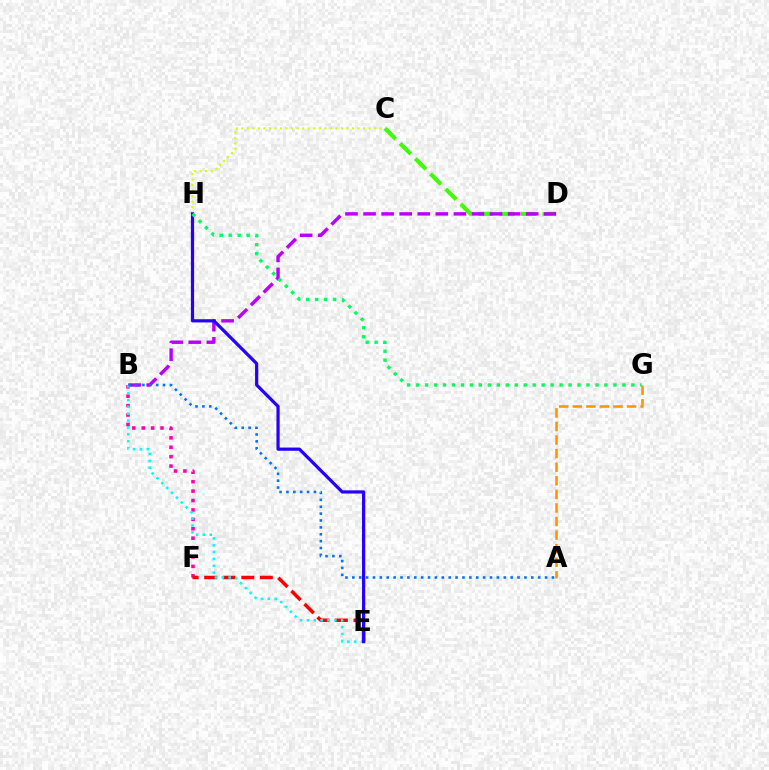{('C', 'D'): [{'color': '#3dff00', 'line_style': 'dashed', 'thickness': 2.91}], ('B', 'D'): [{'color': '#b900ff', 'line_style': 'dashed', 'thickness': 2.46}], ('B', 'F'): [{'color': '#ff00ac', 'line_style': 'dotted', 'thickness': 2.56}], ('C', 'H'): [{'color': '#d1ff00', 'line_style': 'dotted', 'thickness': 1.5}], ('E', 'F'): [{'color': '#ff0000', 'line_style': 'dashed', 'thickness': 2.52}], ('A', 'G'): [{'color': '#ff9400', 'line_style': 'dashed', 'thickness': 1.84}], ('B', 'E'): [{'color': '#00fff6', 'line_style': 'dotted', 'thickness': 1.86}], ('E', 'H'): [{'color': '#2500ff', 'line_style': 'solid', 'thickness': 2.31}], ('A', 'B'): [{'color': '#0074ff', 'line_style': 'dotted', 'thickness': 1.87}], ('G', 'H'): [{'color': '#00ff5c', 'line_style': 'dotted', 'thickness': 2.44}]}